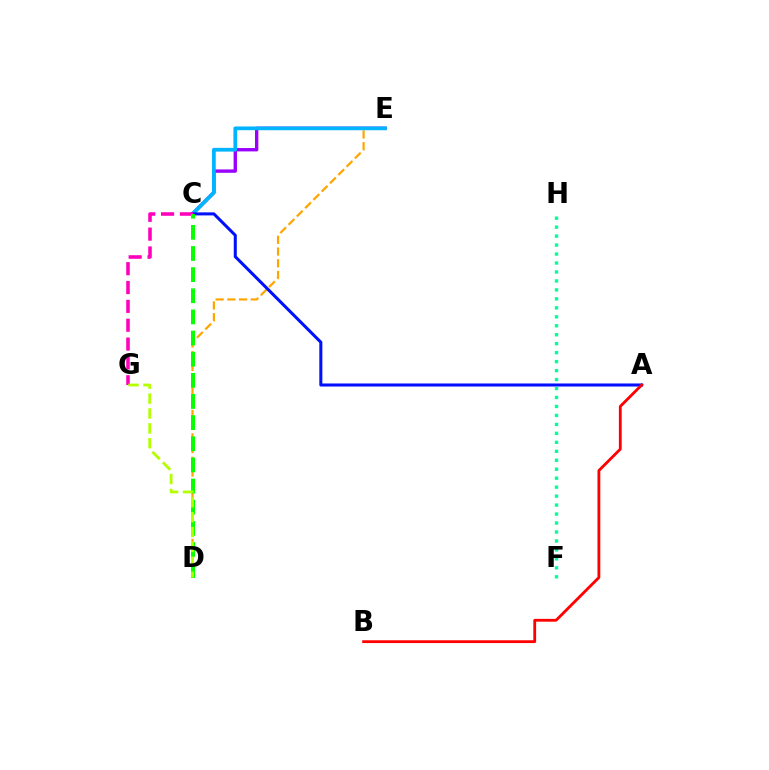{('D', 'E'): [{'color': '#ffa500', 'line_style': 'dashed', 'thickness': 1.59}], ('C', 'E'): [{'color': '#9b00ff', 'line_style': 'solid', 'thickness': 2.43}, {'color': '#00b5ff', 'line_style': 'solid', 'thickness': 2.68}], ('A', 'C'): [{'color': '#0010ff', 'line_style': 'solid', 'thickness': 2.19}], ('A', 'B'): [{'color': '#ff0000', 'line_style': 'solid', 'thickness': 2.02}], ('F', 'H'): [{'color': '#00ff9d', 'line_style': 'dotted', 'thickness': 2.44}], ('C', 'G'): [{'color': '#ff00bd', 'line_style': 'dashed', 'thickness': 2.56}], ('C', 'D'): [{'color': '#08ff00', 'line_style': 'dashed', 'thickness': 2.87}], ('D', 'G'): [{'color': '#b3ff00', 'line_style': 'dashed', 'thickness': 2.02}]}